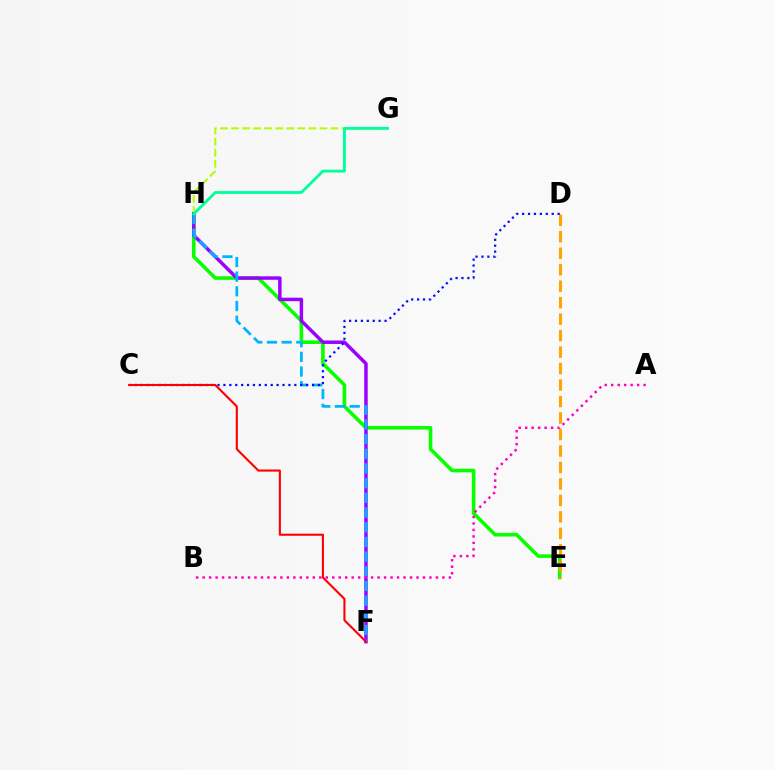{('E', 'H'): [{'color': '#08ff00', 'line_style': 'solid', 'thickness': 2.58}], ('G', 'H'): [{'color': '#b3ff00', 'line_style': 'dashed', 'thickness': 1.5}, {'color': '#00ff9d', 'line_style': 'solid', 'thickness': 2.06}], ('D', 'E'): [{'color': '#ffa500', 'line_style': 'dashed', 'thickness': 2.24}], ('F', 'H'): [{'color': '#9b00ff', 'line_style': 'solid', 'thickness': 2.5}, {'color': '#00b5ff', 'line_style': 'dashed', 'thickness': 2.0}], ('C', 'D'): [{'color': '#0010ff', 'line_style': 'dotted', 'thickness': 1.61}], ('A', 'B'): [{'color': '#ff00bd', 'line_style': 'dotted', 'thickness': 1.76}], ('C', 'F'): [{'color': '#ff0000', 'line_style': 'solid', 'thickness': 1.52}]}